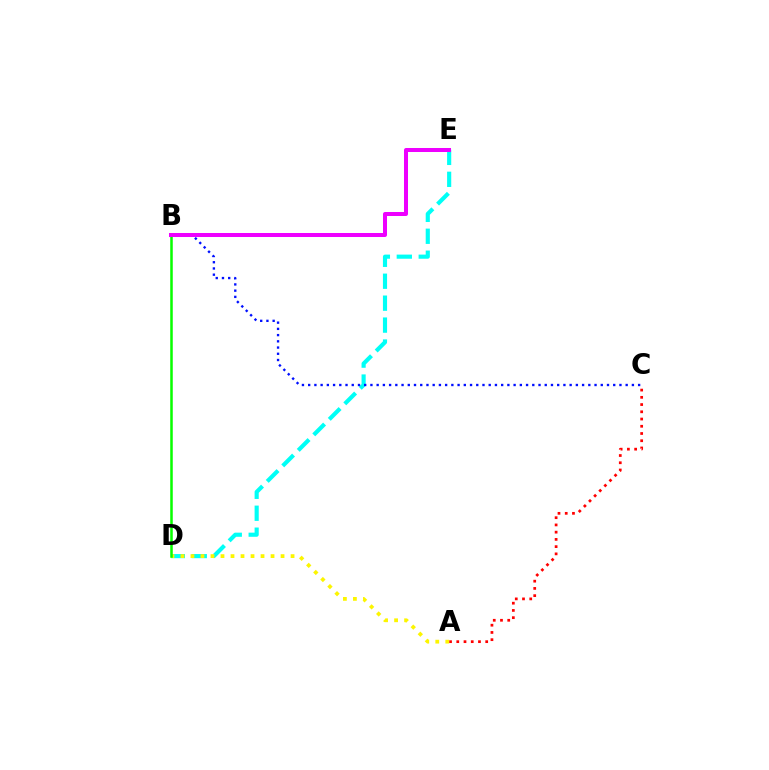{('D', 'E'): [{'color': '#00fff6', 'line_style': 'dashed', 'thickness': 2.98}], ('A', 'C'): [{'color': '#ff0000', 'line_style': 'dotted', 'thickness': 1.97}], ('A', 'D'): [{'color': '#fcf500', 'line_style': 'dotted', 'thickness': 2.72}], ('B', 'D'): [{'color': '#08ff00', 'line_style': 'solid', 'thickness': 1.82}], ('B', 'C'): [{'color': '#0010ff', 'line_style': 'dotted', 'thickness': 1.69}], ('B', 'E'): [{'color': '#ee00ff', 'line_style': 'solid', 'thickness': 2.88}]}